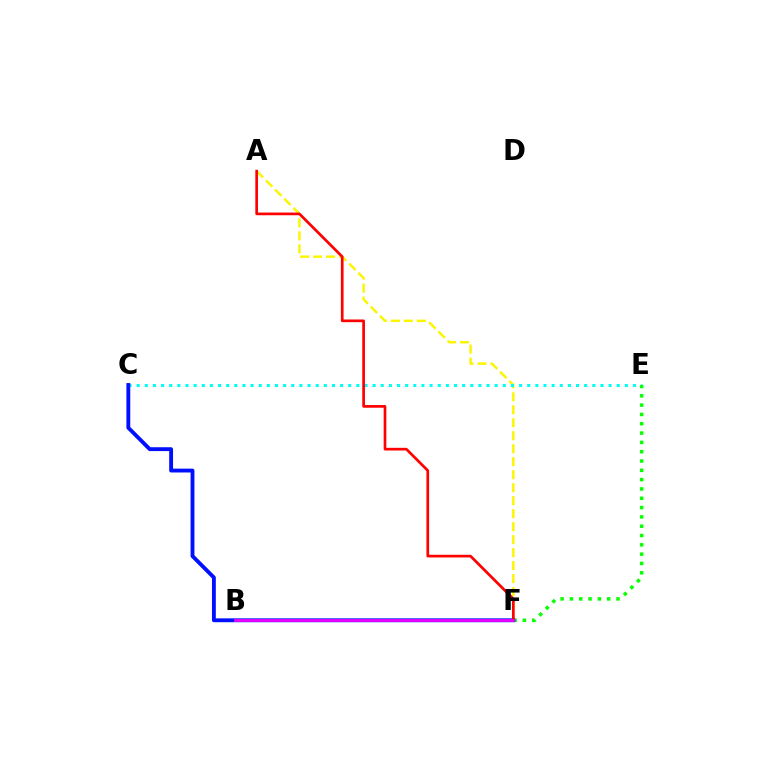{('A', 'F'): [{'color': '#fcf500', 'line_style': 'dashed', 'thickness': 1.76}, {'color': '#ff0000', 'line_style': 'solid', 'thickness': 1.94}], ('C', 'E'): [{'color': '#00fff6', 'line_style': 'dotted', 'thickness': 2.21}], ('E', 'F'): [{'color': '#08ff00', 'line_style': 'dotted', 'thickness': 2.53}], ('C', 'F'): [{'color': '#0010ff', 'line_style': 'solid', 'thickness': 2.78}], ('B', 'F'): [{'color': '#ee00ff', 'line_style': 'solid', 'thickness': 2.0}]}